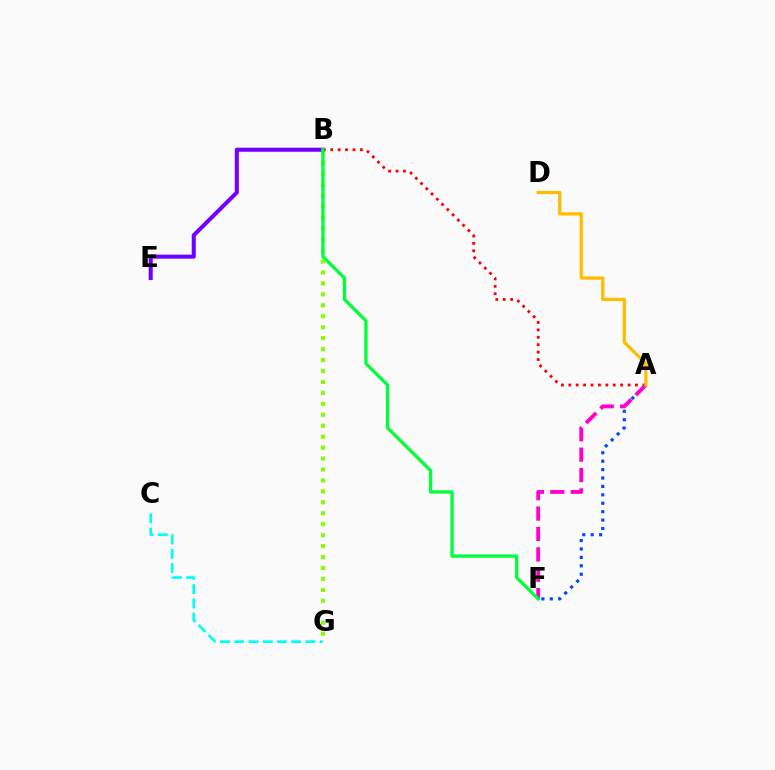{('A', 'F'): [{'color': '#004bff', 'line_style': 'dotted', 'thickness': 2.29}, {'color': '#ff00cf', 'line_style': 'dashed', 'thickness': 2.77}], ('C', 'G'): [{'color': '#00fff6', 'line_style': 'dashed', 'thickness': 1.93}], ('A', 'B'): [{'color': '#ff0000', 'line_style': 'dotted', 'thickness': 2.01}], ('A', 'D'): [{'color': '#ffbd00', 'line_style': 'solid', 'thickness': 2.36}], ('B', 'G'): [{'color': '#84ff00', 'line_style': 'dotted', 'thickness': 2.97}], ('B', 'E'): [{'color': '#7200ff', 'line_style': 'solid', 'thickness': 2.92}], ('B', 'F'): [{'color': '#00ff39', 'line_style': 'solid', 'thickness': 2.36}]}